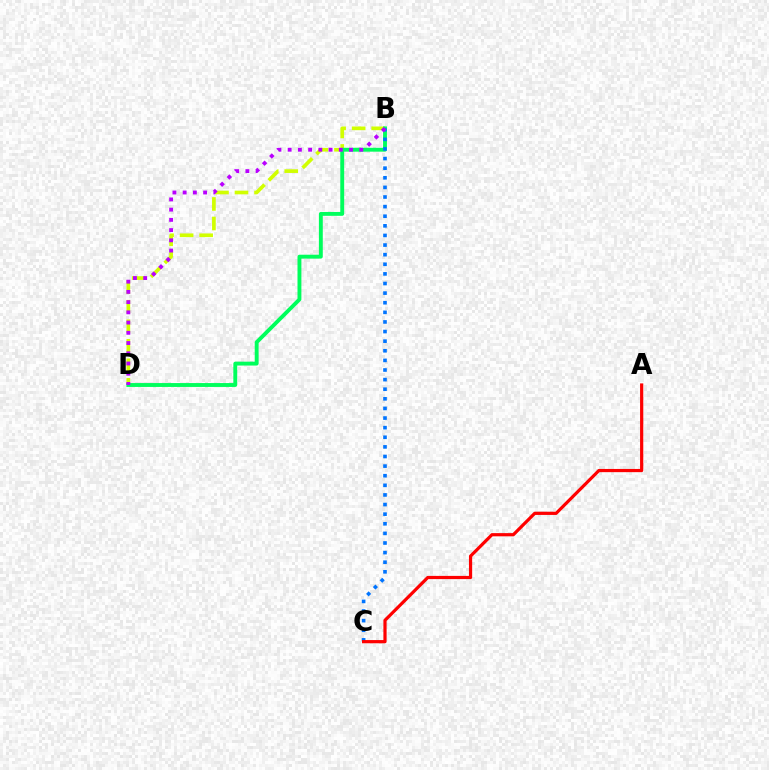{('B', 'D'): [{'color': '#d1ff00', 'line_style': 'dashed', 'thickness': 2.65}, {'color': '#00ff5c', 'line_style': 'solid', 'thickness': 2.8}, {'color': '#b900ff', 'line_style': 'dotted', 'thickness': 2.78}], ('B', 'C'): [{'color': '#0074ff', 'line_style': 'dotted', 'thickness': 2.61}], ('A', 'C'): [{'color': '#ff0000', 'line_style': 'solid', 'thickness': 2.31}]}